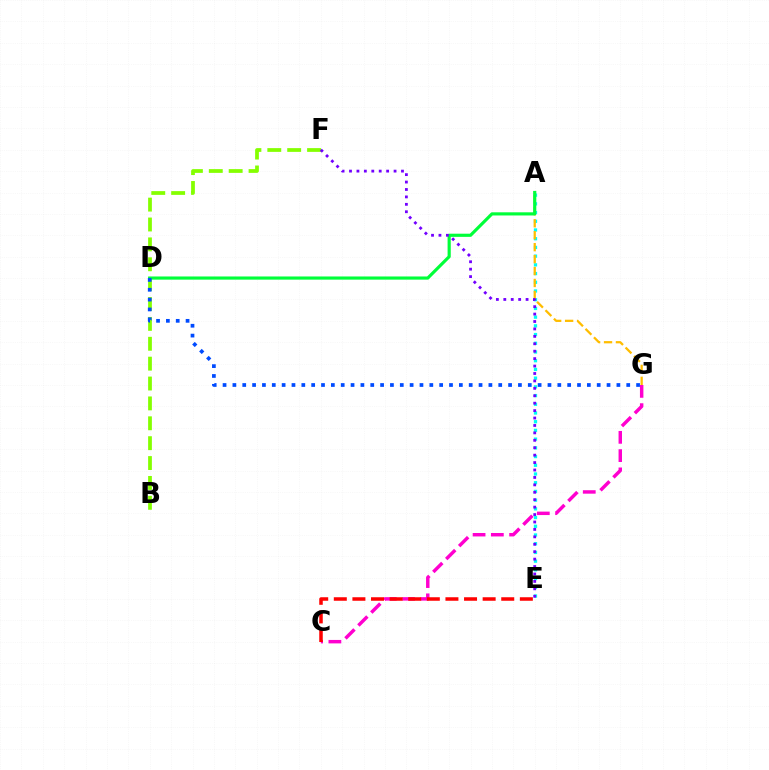{('B', 'F'): [{'color': '#84ff00', 'line_style': 'dashed', 'thickness': 2.7}], ('A', 'E'): [{'color': '#00fff6', 'line_style': 'dotted', 'thickness': 2.37}], ('C', 'G'): [{'color': '#ff00cf', 'line_style': 'dashed', 'thickness': 2.48}], ('A', 'G'): [{'color': '#ffbd00', 'line_style': 'dashed', 'thickness': 1.62}], ('A', 'D'): [{'color': '#00ff39', 'line_style': 'solid', 'thickness': 2.28}], ('E', 'F'): [{'color': '#7200ff', 'line_style': 'dotted', 'thickness': 2.02}], ('C', 'E'): [{'color': '#ff0000', 'line_style': 'dashed', 'thickness': 2.53}], ('D', 'G'): [{'color': '#004bff', 'line_style': 'dotted', 'thickness': 2.68}]}